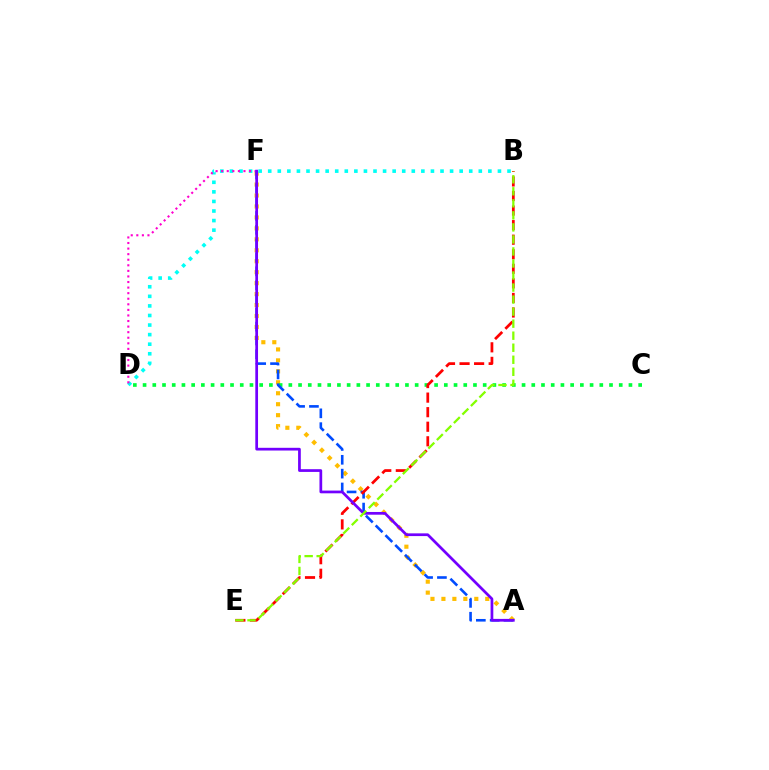{('A', 'F'): [{'color': '#ffbd00', 'line_style': 'dotted', 'thickness': 2.98}, {'color': '#004bff', 'line_style': 'dashed', 'thickness': 1.88}, {'color': '#7200ff', 'line_style': 'solid', 'thickness': 1.96}], ('C', 'D'): [{'color': '#00ff39', 'line_style': 'dotted', 'thickness': 2.64}], ('B', 'D'): [{'color': '#00fff6', 'line_style': 'dotted', 'thickness': 2.6}], ('B', 'E'): [{'color': '#ff0000', 'line_style': 'dashed', 'thickness': 1.98}, {'color': '#84ff00', 'line_style': 'dashed', 'thickness': 1.63}], ('D', 'F'): [{'color': '#ff00cf', 'line_style': 'dotted', 'thickness': 1.51}]}